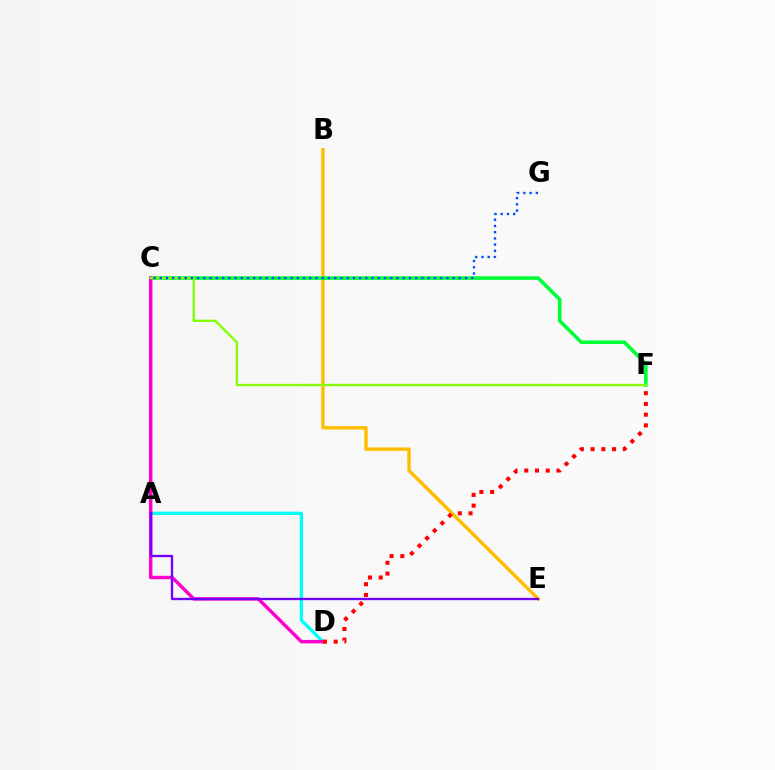{('B', 'E'): [{'color': '#ffbd00', 'line_style': 'solid', 'thickness': 2.46}], ('C', 'F'): [{'color': '#00ff39', 'line_style': 'solid', 'thickness': 2.6}, {'color': '#84ff00', 'line_style': 'solid', 'thickness': 1.69}], ('A', 'D'): [{'color': '#00fff6', 'line_style': 'solid', 'thickness': 2.41}], ('C', 'D'): [{'color': '#ff00cf', 'line_style': 'solid', 'thickness': 2.47}], ('A', 'E'): [{'color': '#7200ff', 'line_style': 'solid', 'thickness': 1.68}], ('C', 'G'): [{'color': '#004bff', 'line_style': 'dotted', 'thickness': 1.69}], ('D', 'F'): [{'color': '#ff0000', 'line_style': 'dotted', 'thickness': 2.92}]}